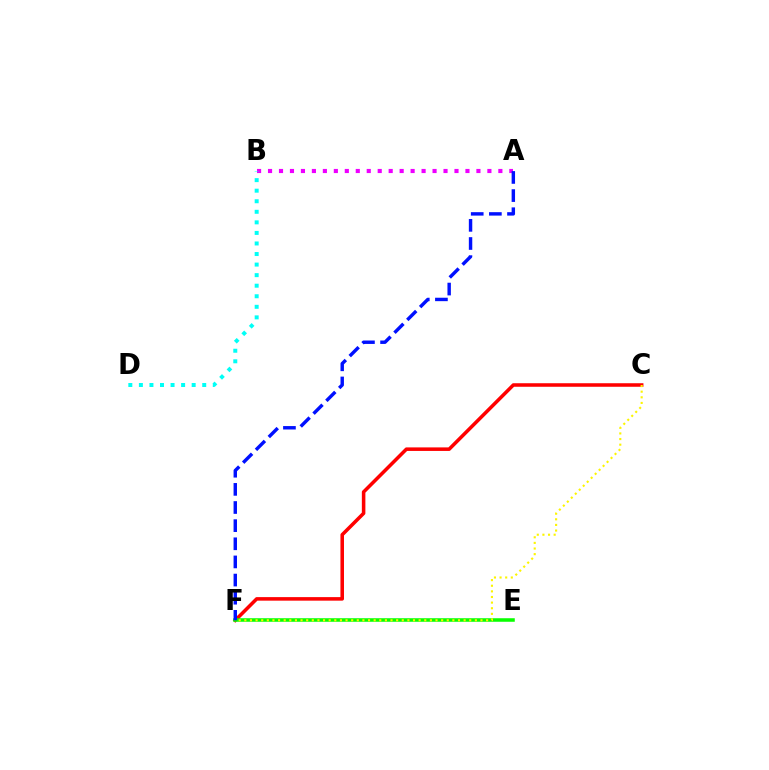{('A', 'B'): [{'color': '#ee00ff', 'line_style': 'dotted', 'thickness': 2.98}], ('C', 'F'): [{'color': '#ff0000', 'line_style': 'solid', 'thickness': 2.55}, {'color': '#fcf500', 'line_style': 'dotted', 'thickness': 1.53}], ('E', 'F'): [{'color': '#08ff00', 'line_style': 'solid', 'thickness': 2.55}], ('B', 'D'): [{'color': '#00fff6', 'line_style': 'dotted', 'thickness': 2.87}], ('A', 'F'): [{'color': '#0010ff', 'line_style': 'dashed', 'thickness': 2.46}]}